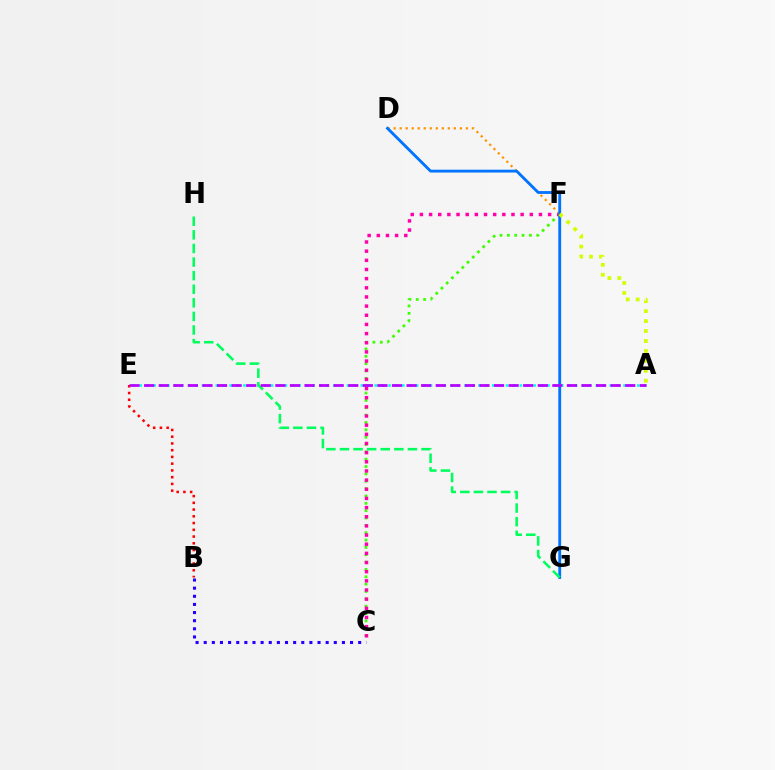{('B', 'E'): [{'color': '#ff0000', 'line_style': 'dotted', 'thickness': 1.83}], ('C', 'F'): [{'color': '#3dff00', 'line_style': 'dotted', 'thickness': 2.0}, {'color': '#ff00ac', 'line_style': 'dotted', 'thickness': 2.49}], ('D', 'F'): [{'color': '#ff9400', 'line_style': 'dotted', 'thickness': 1.64}], ('D', 'G'): [{'color': '#0074ff', 'line_style': 'solid', 'thickness': 2.05}], ('B', 'C'): [{'color': '#2500ff', 'line_style': 'dotted', 'thickness': 2.21}], ('A', 'F'): [{'color': '#d1ff00', 'line_style': 'dotted', 'thickness': 2.7}], ('A', 'E'): [{'color': '#00fff6', 'line_style': 'dotted', 'thickness': 1.88}, {'color': '#b900ff', 'line_style': 'dashed', 'thickness': 1.98}], ('G', 'H'): [{'color': '#00ff5c', 'line_style': 'dashed', 'thickness': 1.85}]}